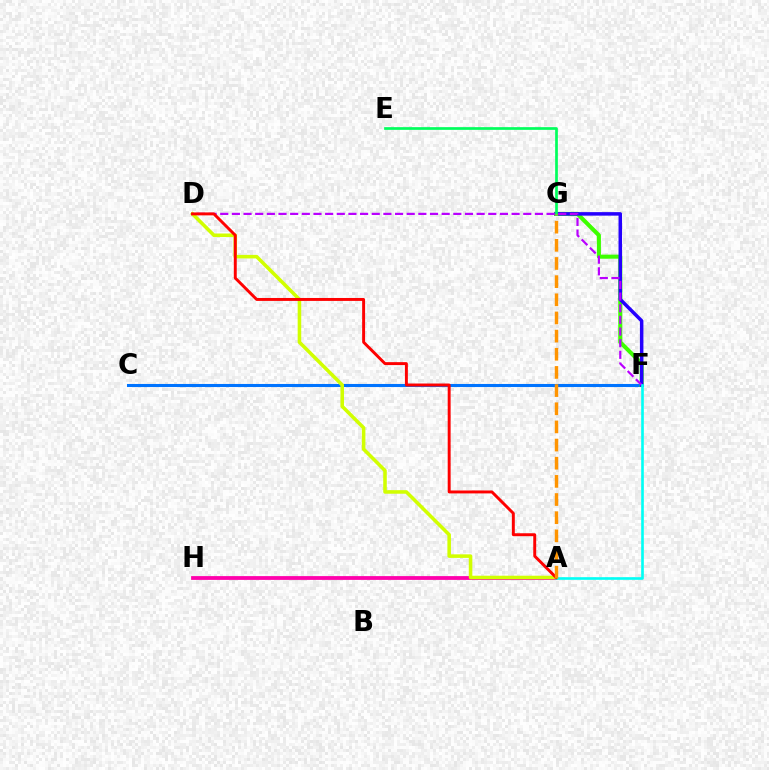{('C', 'F'): [{'color': '#0074ff', 'line_style': 'solid', 'thickness': 2.22}], ('F', 'G'): [{'color': '#3dff00', 'line_style': 'solid', 'thickness': 2.93}, {'color': '#2500ff', 'line_style': 'solid', 'thickness': 2.52}], ('A', 'H'): [{'color': '#ff00ac', 'line_style': 'solid', 'thickness': 2.73}], ('D', 'F'): [{'color': '#b900ff', 'line_style': 'dashed', 'thickness': 1.58}], ('A', 'D'): [{'color': '#d1ff00', 'line_style': 'solid', 'thickness': 2.56}, {'color': '#ff0000', 'line_style': 'solid', 'thickness': 2.11}], ('A', 'F'): [{'color': '#00fff6', 'line_style': 'solid', 'thickness': 1.89}], ('E', 'G'): [{'color': '#00ff5c', 'line_style': 'solid', 'thickness': 1.95}], ('A', 'G'): [{'color': '#ff9400', 'line_style': 'dashed', 'thickness': 2.47}]}